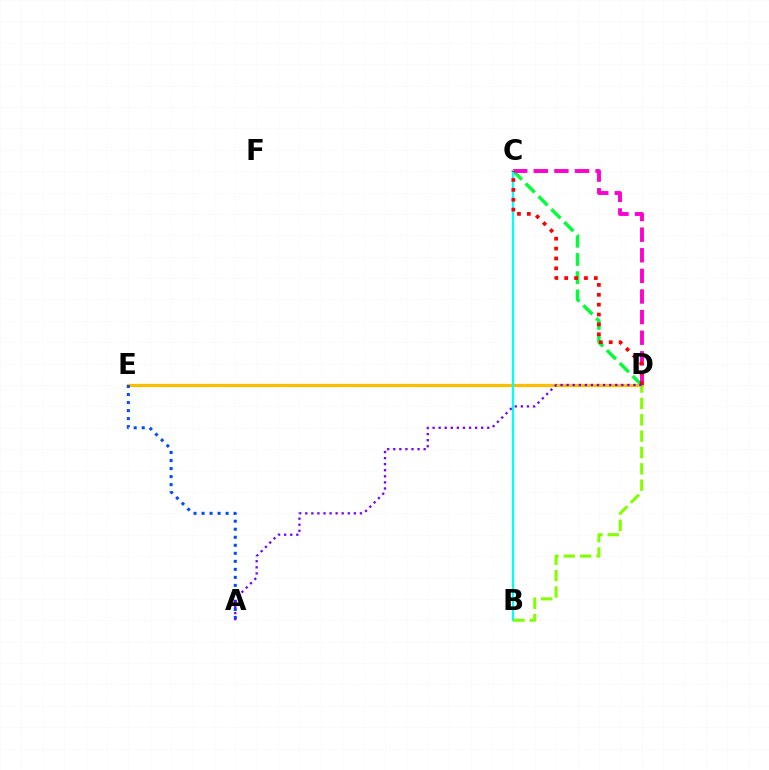{('D', 'E'): [{'color': '#ffbd00', 'line_style': 'solid', 'thickness': 2.34}], ('C', 'D'): [{'color': '#00ff39', 'line_style': 'dashed', 'thickness': 2.47}, {'color': '#ff00cf', 'line_style': 'dashed', 'thickness': 2.8}, {'color': '#ff0000', 'line_style': 'dotted', 'thickness': 2.69}], ('A', 'E'): [{'color': '#004bff', 'line_style': 'dotted', 'thickness': 2.18}], ('B', 'C'): [{'color': '#00fff6', 'line_style': 'solid', 'thickness': 1.61}], ('B', 'D'): [{'color': '#84ff00', 'line_style': 'dashed', 'thickness': 2.22}], ('A', 'D'): [{'color': '#7200ff', 'line_style': 'dotted', 'thickness': 1.65}]}